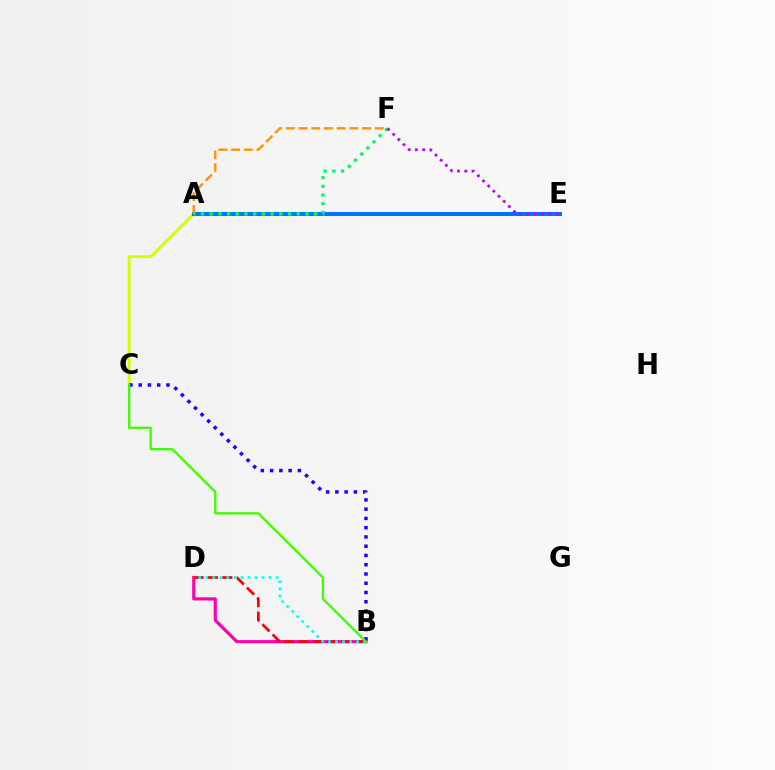{('A', 'C'): [{'color': '#d1ff00', 'line_style': 'solid', 'thickness': 2.05}], ('B', 'D'): [{'color': '#ff00ac', 'line_style': 'solid', 'thickness': 2.28}, {'color': '#ff0000', 'line_style': 'dashed', 'thickness': 1.95}, {'color': '#00fff6', 'line_style': 'dotted', 'thickness': 1.91}], ('A', 'E'): [{'color': '#0074ff', 'line_style': 'solid', 'thickness': 2.91}], ('A', 'F'): [{'color': '#00ff5c', 'line_style': 'dotted', 'thickness': 2.37}, {'color': '#ff9400', 'line_style': 'dashed', 'thickness': 1.73}], ('B', 'C'): [{'color': '#2500ff', 'line_style': 'dotted', 'thickness': 2.52}, {'color': '#3dff00', 'line_style': 'solid', 'thickness': 1.66}], ('E', 'F'): [{'color': '#b900ff', 'line_style': 'dotted', 'thickness': 1.98}]}